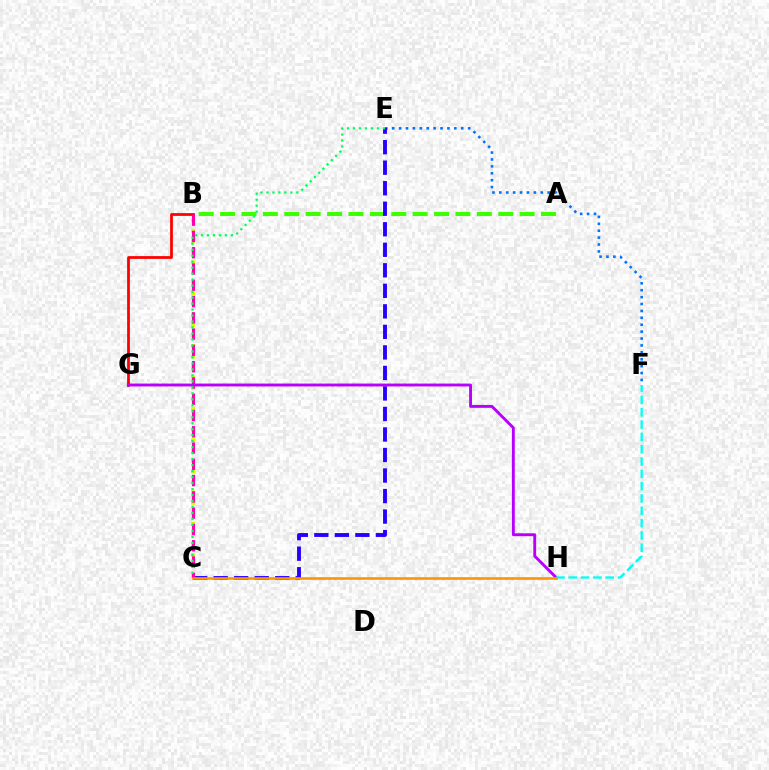{('A', 'B'): [{'color': '#3dff00', 'line_style': 'dashed', 'thickness': 2.91}], ('E', 'F'): [{'color': '#0074ff', 'line_style': 'dotted', 'thickness': 1.88}], ('C', 'E'): [{'color': '#2500ff', 'line_style': 'dashed', 'thickness': 2.79}, {'color': '#00ff5c', 'line_style': 'dotted', 'thickness': 1.63}], ('B', 'C'): [{'color': '#d1ff00', 'line_style': 'dotted', 'thickness': 2.84}, {'color': '#ff00ac', 'line_style': 'dashed', 'thickness': 2.21}], ('B', 'G'): [{'color': '#ff0000', 'line_style': 'solid', 'thickness': 1.99}], ('G', 'H'): [{'color': '#b900ff', 'line_style': 'solid', 'thickness': 2.08}], ('F', 'H'): [{'color': '#00fff6', 'line_style': 'dashed', 'thickness': 1.67}], ('C', 'H'): [{'color': '#ff9400', 'line_style': 'solid', 'thickness': 1.87}]}